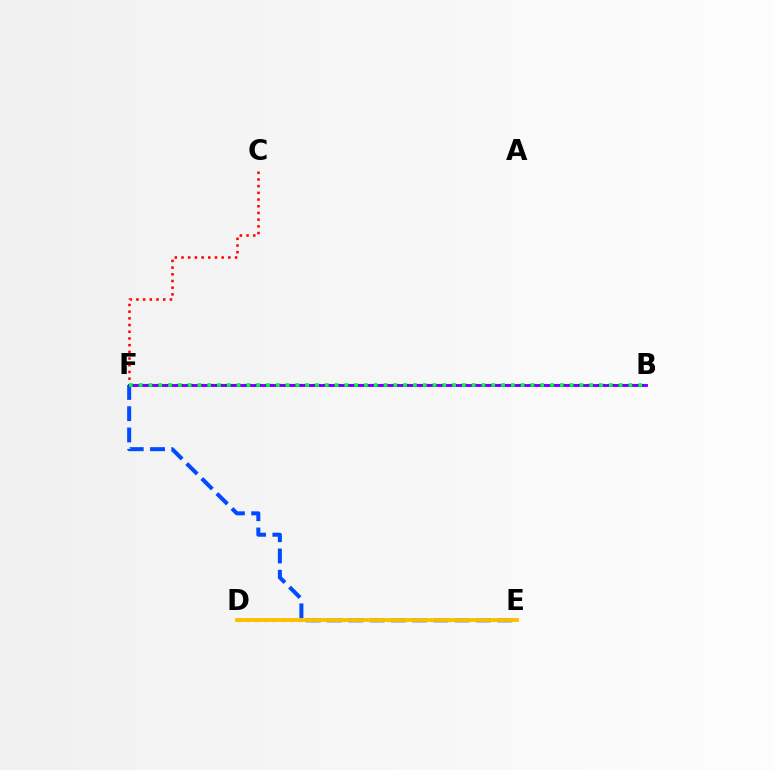{('C', 'F'): [{'color': '#ff0000', 'line_style': 'dotted', 'thickness': 1.82}], ('E', 'F'): [{'color': '#004bff', 'line_style': 'dashed', 'thickness': 2.89}], ('D', 'E'): [{'color': '#84ff00', 'line_style': 'dotted', 'thickness': 2.39}, {'color': '#00fff6', 'line_style': 'solid', 'thickness': 1.62}, {'color': '#ffbd00', 'line_style': 'solid', 'thickness': 2.74}], ('B', 'F'): [{'color': '#ff00cf', 'line_style': 'dashed', 'thickness': 1.55}, {'color': '#7200ff', 'line_style': 'solid', 'thickness': 2.07}, {'color': '#00ff39', 'line_style': 'dotted', 'thickness': 2.66}]}